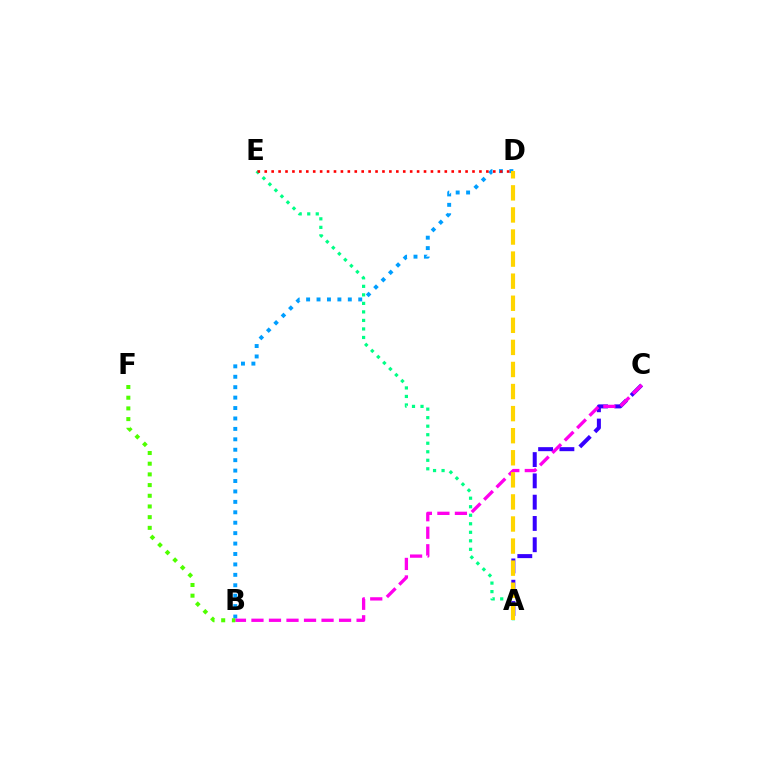{('B', 'D'): [{'color': '#009eff', 'line_style': 'dotted', 'thickness': 2.83}], ('A', 'C'): [{'color': '#3700ff', 'line_style': 'dashed', 'thickness': 2.89}], ('A', 'E'): [{'color': '#00ff86', 'line_style': 'dotted', 'thickness': 2.32}], ('B', 'C'): [{'color': '#ff00ed', 'line_style': 'dashed', 'thickness': 2.38}], ('A', 'D'): [{'color': '#ffd500', 'line_style': 'dashed', 'thickness': 3.0}], ('B', 'F'): [{'color': '#4fff00', 'line_style': 'dotted', 'thickness': 2.91}], ('D', 'E'): [{'color': '#ff0000', 'line_style': 'dotted', 'thickness': 1.88}]}